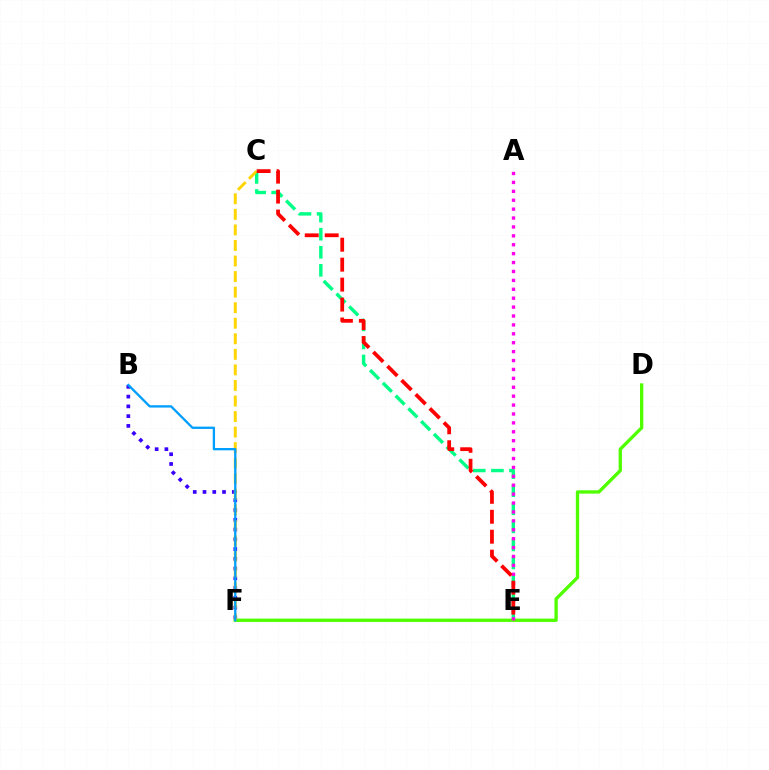{('C', 'E'): [{'color': '#00ff86', 'line_style': 'dashed', 'thickness': 2.45}, {'color': '#ff0000', 'line_style': 'dashed', 'thickness': 2.71}], ('B', 'F'): [{'color': '#3700ff', 'line_style': 'dotted', 'thickness': 2.65}, {'color': '#009eff', 'line_style': 'solid', 'thickness': 1.66}], ('D', 'F'): [{'color': '#4fff00', 'line_style': 'solid', 'thickness': 2.39}], ('C', 'F'): [{'color': '#ffd500', 'line_style': 'dashed', 'thickness': 2.11}], ('A', 'E'): [{'color': '#ff00ed', 'line_style': 'dotted', 'thickness': 2.42}]}